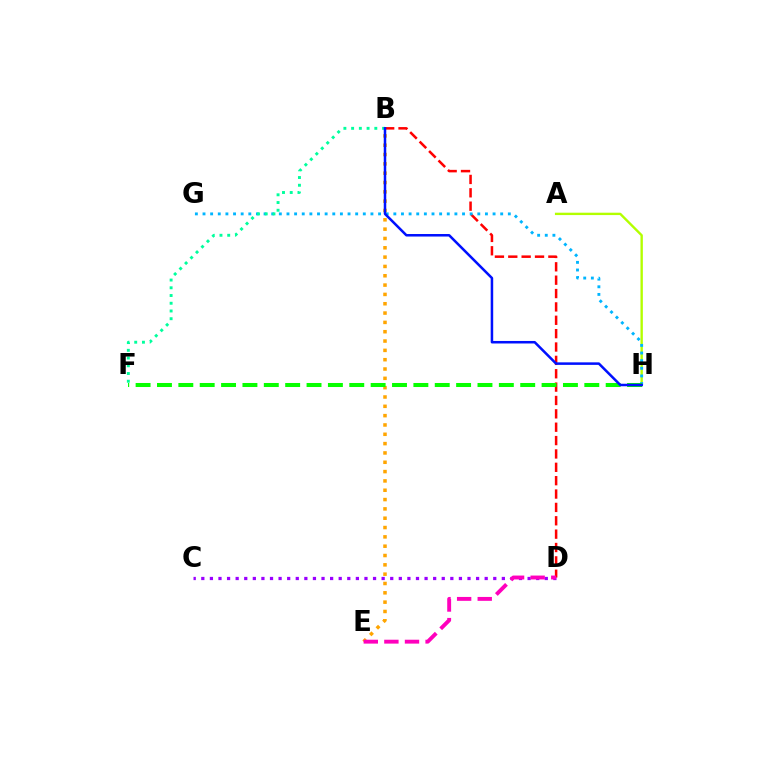{('B', 'E'): [{'color': '#ffa500', 'line_style': 'dotted', 'thickness': 2.53}], ('A', 'H'): [{'color': '#b3ff00', 'line_style': 'solid', 'thickness': 1.71}], ('C', 'D'): [{'color': '#9b00ff', 'line_style': 'dotted', 'thickness': 2.33}], ('B', 'D'): [{'color': '#ff0000', 'line_style': 'dashed', 'thickness': 1.82}], ('G', 'H'): [{'color': '#00b5ff', 'line_style': 'dotted', 'thickness': 2.07}], ('F', 'H'): [{'color': '#08ff00', 'line_style': 'dashed', 'thickness': 2.9}], ('D', 'E'): [{'color': '#ff00bd', 'line_style': 'dashed', 'thickness': 2.8}], ('B', 'F'): [{'color': '#00ff9d', 'line_style': 'dotted', 'thickness': 2.1}], ('B', 'H'): [{'color': '#0010ff', 'line_style': 'solid', 'thickness': 1.81}]}